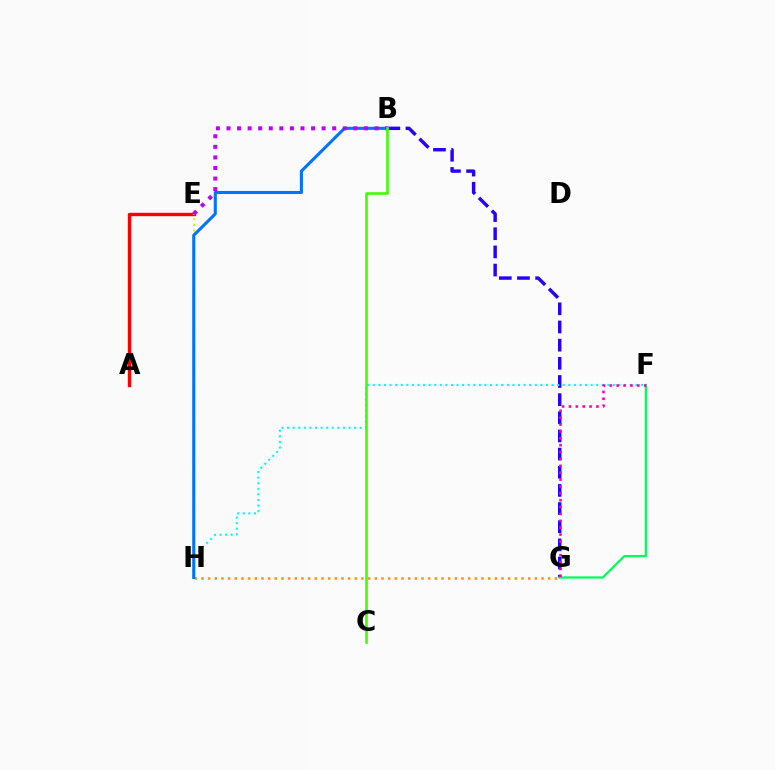{('B', 'G'): [{'color': '#2500ff', 'line_style': 'dashed', 'thickness': 2.47}], ('F', 'H'): [{'color': '#00fff6', 'line_style': 'dotted', 'thickness': 1.52}], ('F', 'G'): [{'color': '#00ff5c', 'line_style': 'solid', 'thickness': 1.64}, {'color': '#ff00ac', 'line_style': 'dotted', 'thickness': 1.87}], ('A', 'E'): [{'color': '#ff0000', 'line_style': 'solid', 'thickness': 2.41}], ('G', 'H'): [{'color': '#ff9400', 'line_style': 'dotted', 'thickness': 1.81}], ('E', 'H'): [{'color': '#d1ff00', 'line_style': 'dotted', 'thickness': 1.52}], ('B', 'H'): [{'color': '#0074ff', 'line_style': 'solid', 'thickness': 2.21}], ('B', 'E'): [{'color': '#b900ff', 'line_style': 'dotted', 'thickness': 2.87}], ('B', 'C'): [{'color': '#3dff00', 'line_style': 'solid', 'thickness': 1.85}]}